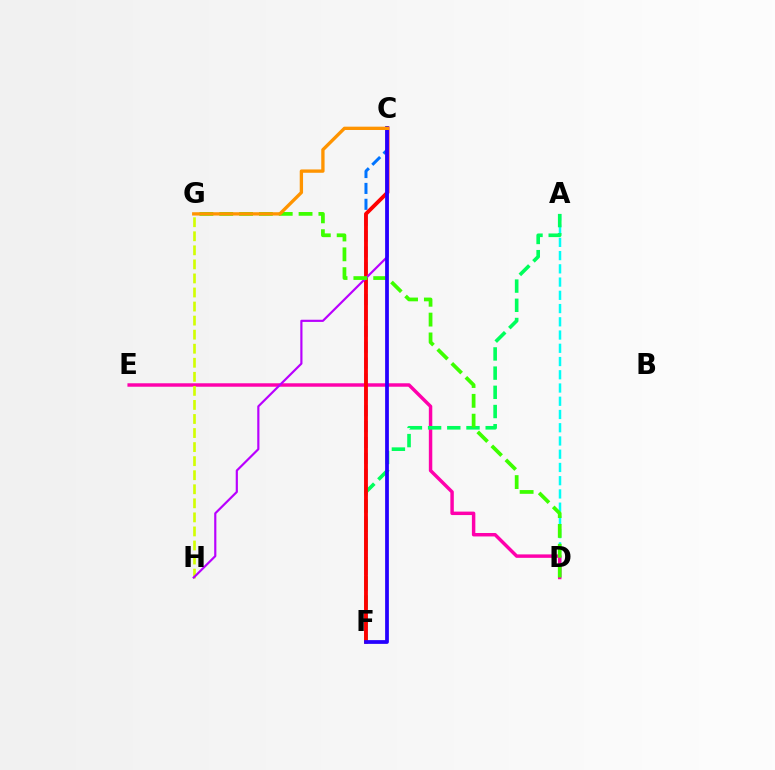{('A', 'D'): [{'color': '#00fff6', 'line_style': 'dashed', 'thickness': 1.8}], ('C', 'F'): [{'color': '#0074ff', 'line_style': 'dashed', 'thickness': 2.16}, {'color': '#ff0000', 'line_style': 'solid', 'thickness': 2.76}, {'color': '#2500ff', 'line_style': 'solid', 'thickness': 2.7}], ('D', 'E'): [{'color': '#ff00ac', 'line_style': 'solid', 'thickness': 2.48}], ('G', 'H'): [{'color': '#d1ff00', 'line_style': 'dashed', 'thickness': 1.91}], ('A', 'F'): [{'color': '#00ff5c', 'line_style': 'dashed', 'thickness': 2.61}], ('C', 'H'): [{'color': '#b900ff', 'line_style': 'solid', 'thickness': 1.57}], ('D', 'G'): [{'color': '#3dff00', 'line_style': 'dashed', 'thickness': 2.69}], ('C', 'G'): [{'color': '#ff9400', 'line_style': 'solid', 'thickness': 2.39}]}